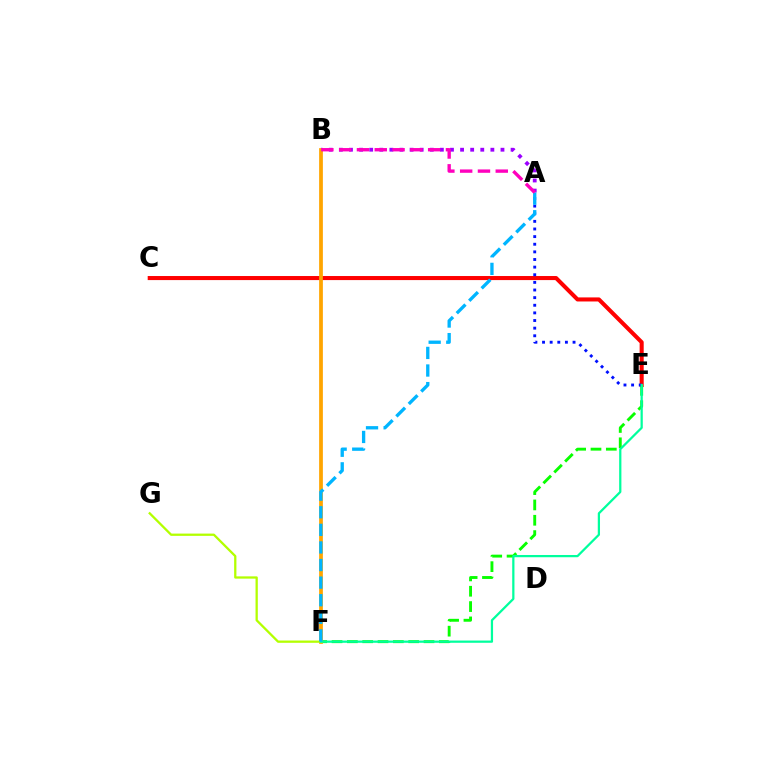{('A', 'B'): [{'color': '#9b00ff', 'line_style': 'dotted', 'thickness': 2.74}, {'color': '#ff00bd', 'line_style': 'dashed', 'thickness': 2.42}], ('C', 'E'): [{'color': '#ff0000', 'line_style': 'solid', 'thickness': 2.92}], ('E', 'F'): [{'color': '#08ff00', 'line_style': 'dashed', 'thickness': 2.08}, {'color': '#00ff9d', 'line_style': 'solid', 'thickness': 1.61}], ('B', 'F'): [{'color': '#ffa500', 'line_style': 'solid', 'thickness': 2.7}], ('F', 'G'): [{'color': '#b3ff00', 'line_style': 'solid', 'thickness': 1.64}], ('A', 'E'): [{'color': '#0010ff', 'line_style': 'dotted', 'thickness': 2.07}], ('A', 'F'): [{'color': '#00b5ff', 'line_style': 'dashed', 'thickness': 2.39}]}